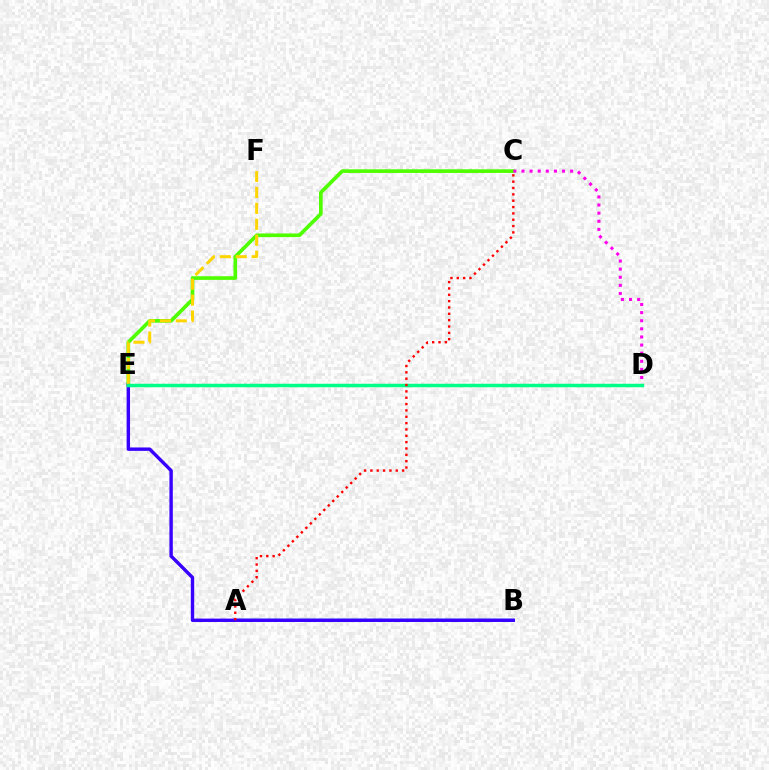{('C', 'E'): [{'color': '#4fff00', 'line_style': 'solid', 'thickness': 2.64}], ('C', 'D'): [{'color': '#ff00ed', 'line_style': 'dotted', 'thickness': 2.2}], ('A', 'B'): [{'color': '#009eff', 'line_style': 'solid', 'thickness': 1.73}], ('B', 'E'): [{'color': '#3700ff', 'line_style': 'solid', 'thickness': 2.45}], ('E', 'F'): [{'color': '#ffd500', 'line_style': 'dashed', 'thickness': 2.17}], ('D', 'E'): [{'color': '#00ff86', 'line_style': 'solid', 'thickness': 2.5}], ('A', 'C'): [{'color': '#ff0000', 'line_style': 'dotted', 'thickness': 1.72}]}